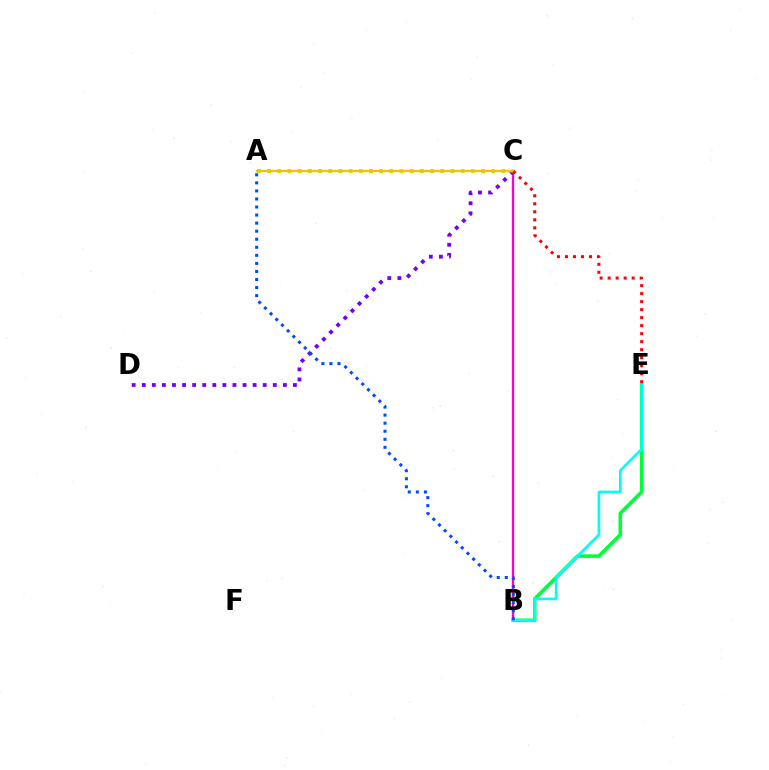{('B', 'E'): [{'color': '#00ff39', 'line_style': 'solid', 'thickness': 2.59}, {'color': '#00fff6', 'line_style': 'solid', 'thickness': 1.9}], ('B', 'C'): [{'color': '#ff00cf', 'line_style': 'solid', 'thickness': 1.67}], ('C', 'D'): [{'color': '#7200ff', 'line_style': 'dotted', 'thickness': 2.74}], ('A', 'C'): [{'color': '#84ff00', 'line_style': 'dotted', 'thickness': 2.77}, {'color': '#ffbd00', 'line_style': 'solid', 'thickness': 1.64}], ('C', 'E'): [{'color': '#ff0000', 'line_style': 'dotted', 'thickness': 2.18}], ('A', 'B'): [{'color': '#004bff', 'line_style': 'dotted', 'thickness': 2.19}]}